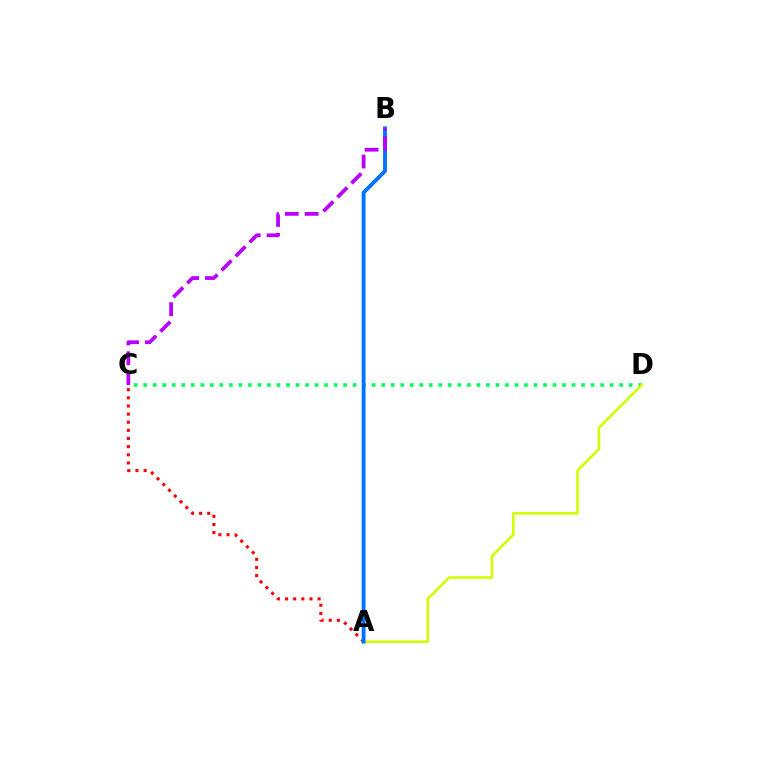{('C', 'D'): [{'color': '#00ff5c', 'line_style': 'dotted', 'thickness': 2.59}], ('A', 'D'): [{'color': '#d1ff00', 'line_style': 'solid', 'thickness': 1.88}], ('A', 'C'): [{'color': '#ff0000', 'line_style': 'dotted', 'thickness': 2.21}], ('A', 'B'): [{'color': '#0074ff', 'line_style': 'solid', 'thickness': 2.77}], ('B', 'C'): [{'color': '#b900ff', 'line_style': 'dashed', 'thickness': 2.69}]}